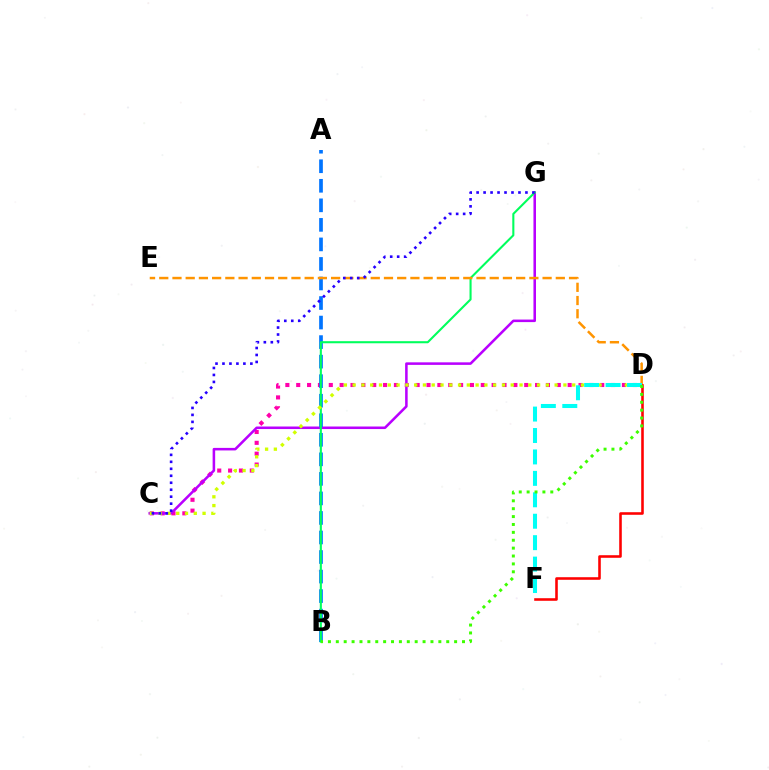{('C', 'D'): [{'color': '#ff00ac', 'line_style': 'dotted', 'thickness': 2.95}, {'color': '#d1ff00', 'line_style': 'dotted', 'thickness': 2.39}], ('C', 'G'): [{'color': '#b900ff', 'line_style': 'solid', 'thickness': 1.83}, {'color': '#2500ff', 'line_style': 'dotted', 'thickness': 1.89}], ('A', 'B'): [{'color': '#0074ff', 'line_style': 'dashed', 'thickness': 2.65}], ('B', 'G'): [{'color': '#00ff5c', 'line_style': 'solid', 'thickness': 1.5}], ('D', 'E'): [{'color': '#ff9400', 'line_style': 'dashed', 'thickness': 1.8}], ('D', 'F'): [{'color': '#ff0000', 'line_style': 'solid', 'thickness': 1.86}, {'color': '#00fff6', 'line_style': 'dashed', 'thickness': 2.91}], ('B', 'D'): [{'color': '#3dff00', 'line_style': 'dotted', 'thickness': 2.14}]}